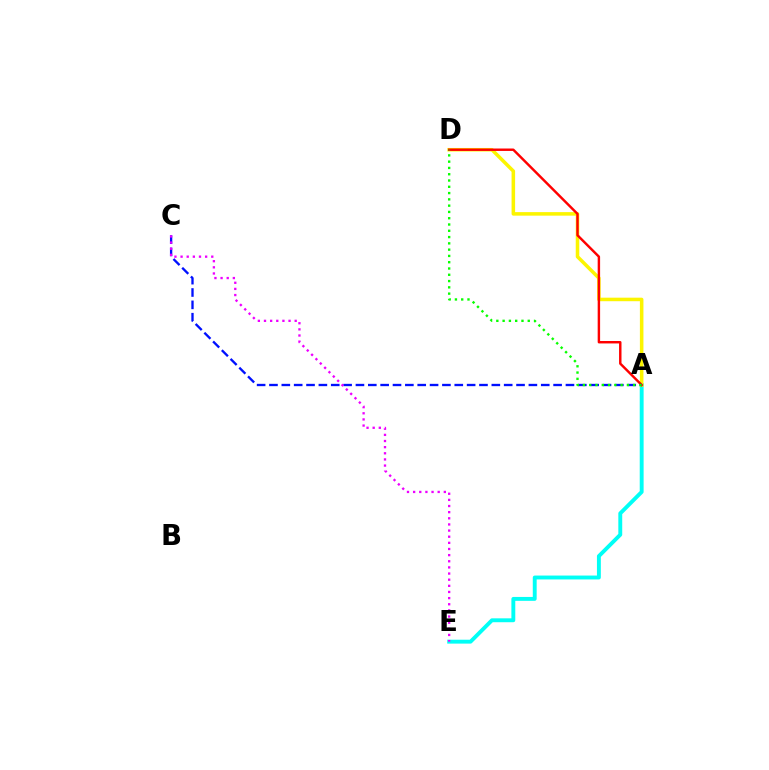{('A', 'E'): [{'color': '#00fff6', 'line_style': 'solid', 'thickness': 2.8}], ('A', 'D'): [{'color': '#fcf500', 'line_style': 'solid', 'thickness': 2.54}, {'color': '#ff0000', 'line_style': 'solid', 'thickness': 1.75}, {'color': '#08ff00', 'line_style': 'dotted', 'thickness': 1.71}], ('A', 'C'): [{'color': '#0010ff', 'line_style': 'dashed', 'thickness': 1.68}], ('C', 'E'): [{'color': '#ee00ff', 'line_style': 'dotted', 'thickness': 1.67}]}